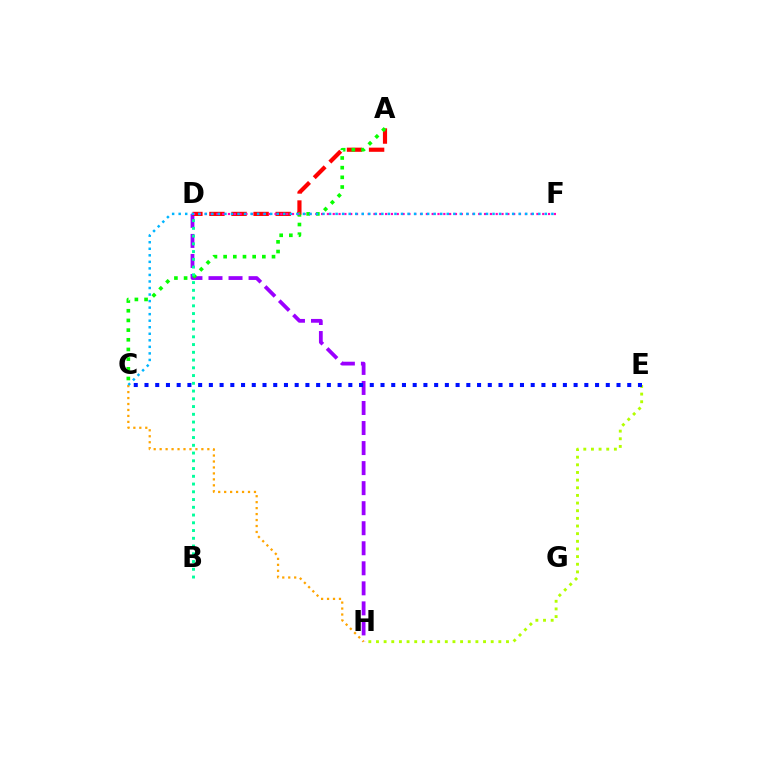{('D', 'H'): [{'color': '#9b00ff', 'line_style': 'dashed', 'thickness': 2.72}], ('A', 'D'): [{'color': '#ff0000', 'line_style': 'dashed', 'thickness': 3.0}], ('E', 'H'): [{'color': '#b3ff00', 'line_style': 'dotted', 'thickness': 2.08}], ('A', 'C'): [{'color': '#08ff00', 'line_style': 'dotted', 'thickness': 2.63}], ('C', 'E'): [{'color': '#0010ff', 'line_style': 'dotted', 'thickness': 2.91}], ('C', 'H'): [{'color': '#ffa500', 'line_style': 'dotted', 'thickness': 1.62}], ('B', 'D'): [{'color': '#00ff9d', 'line_style': 'dotted', 'thickness': 2.11}], ('D', 'F'): [{'color': '#ff00bd', 'line_style': 'dotted', 'thickness': 1.58}], ('C', 'F'): [{'color': '#00b5ff', 'line_style': 'dotted', 'thickness': 1.78}]}